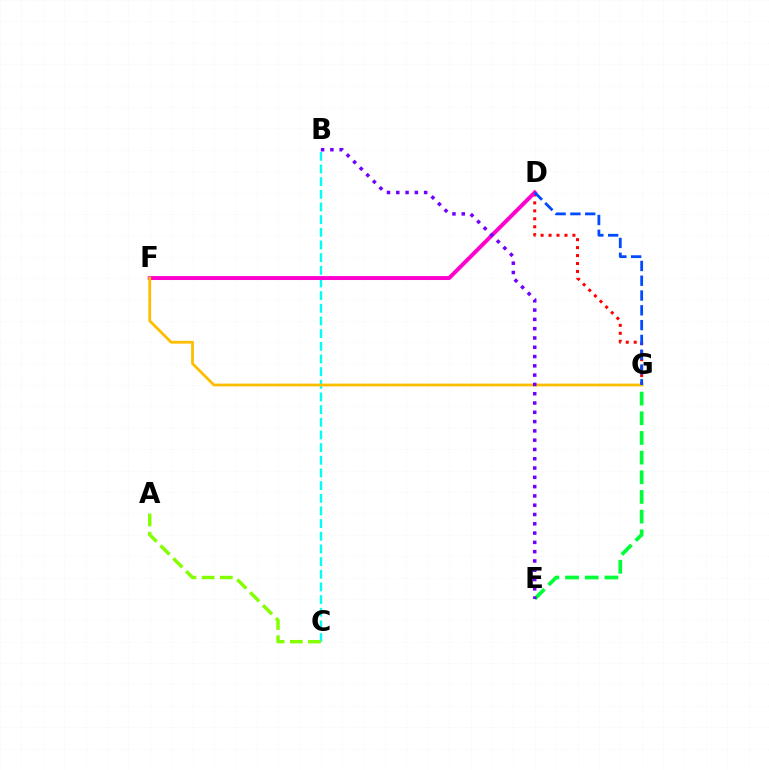{('E', 'G'): [{'color': '#00ff39', 'line_style': 'dashed', 'thickness': 2.67}], ('B', 'C'): [{'color': '#00fff6', 'line_style': 'dashed', 'thickness': 1.72}], ('D', 'G'): [{'color': '#ff0000', 'line_style': 'dotted', 'thickness': 2.16}, {'color': '#004bff', 'line_style': 'dashed', 'thickness': 2.01}], ('D', 'F'): [{'color': '#ff00cf', 'line_style': 'solid', 'thickness': 2.84}], ('F', 'G'): [{'color': '#ffbd00', 'line_style': 'solid', 'thickness': 2.01}], ('A', 'C'): [{'color': '#84ff00', 'line_style': 'dashed', 'thickness': 2.47}], ('B', 'E'): [{'color': '#7200ff', 'line_style': 'dotted', 'thickness': 2.52}]}